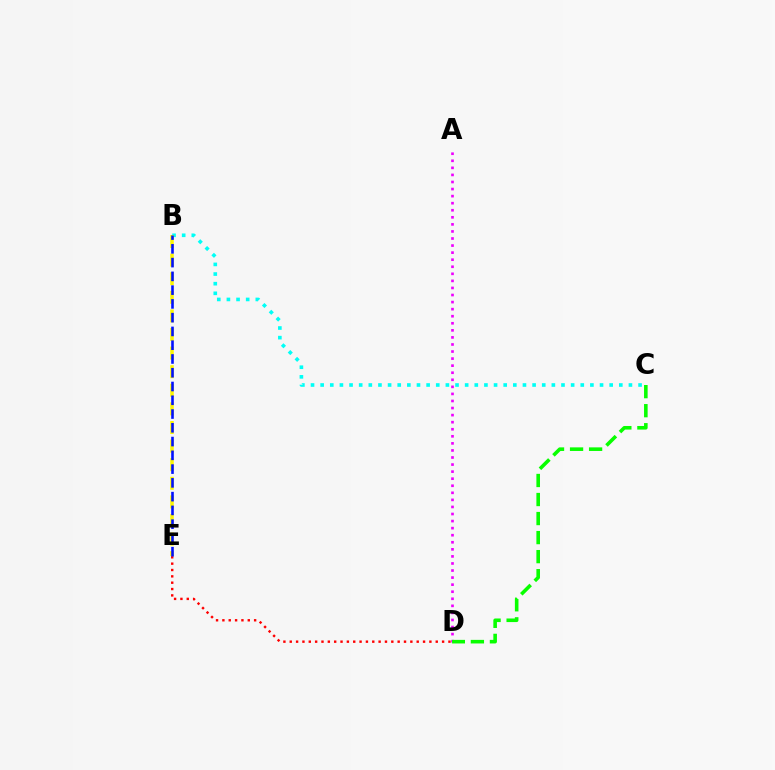{('D', 'E'): [{'color': '#ff0000', 'line_style': 'dotted', 'thickness': 1.72}], ('B', 'C'): [{'color': '#00fff6', 'line_style': 'dotted', 'thickness': 2.62}], ('A', 'D'): [{'color': '#ee00ff', 'line_style': 'dotted', 'thickness': 1.92}], ('B', 'E'): [{'color': '#fcf500', 'line_style': 'dashed', 'thickness': 2.53}, {'color': '#0010ff', 'line_style': 'dashed', 'thickness': 1.87}], ('C', 'D'): [{'color': '#08ff00', 'line_style': 'dashed', 'thickness': 2.59}]}